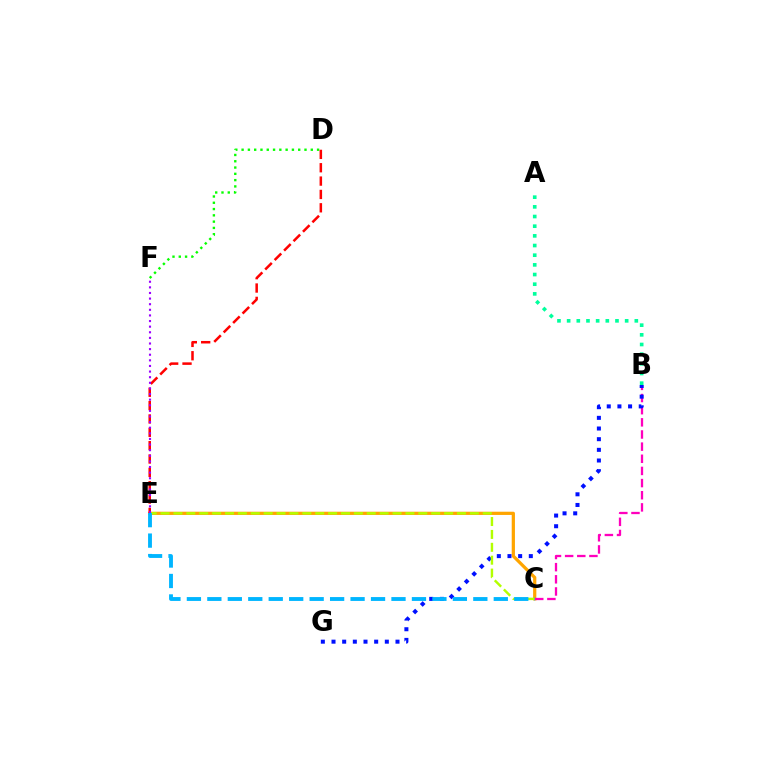{('C', 'E'): [{'color': '#ffa500', 'line_style': 'solid', 'thickness': 2.33}, {'color': '#b3ff00', 'line_style': 'dashed', 'thickness': 1.75}, {'color': '#00b5ff', 'line_style': 'dashed', 'thickness': 2.78}], ('A', 'B'): [{'color': '#00ff9d', 'line_style': 'dotted', 'thickness': 2.63}], ('B', 'C'): [{'color': '#ff00bd', 'line_style': 'dashed', 'thickness': 1.65}], ('D', 'F'): [{'color': '#08ff00', 'line_style': 'dotted', 'thickness': 1.71}], ('B', 'G'): [{'color': '#0010ff', 'line_style': 'dotted', 'thickness': 2.9}], ('D', 'E'): [{'color': '#ff0000', 'line_style': 'dashed', 'thickness': 1.81}], ('E', 'F'): [{'color': '#9b00ff', 'line_style': 'dotted', 'thickness': 1.53}]}